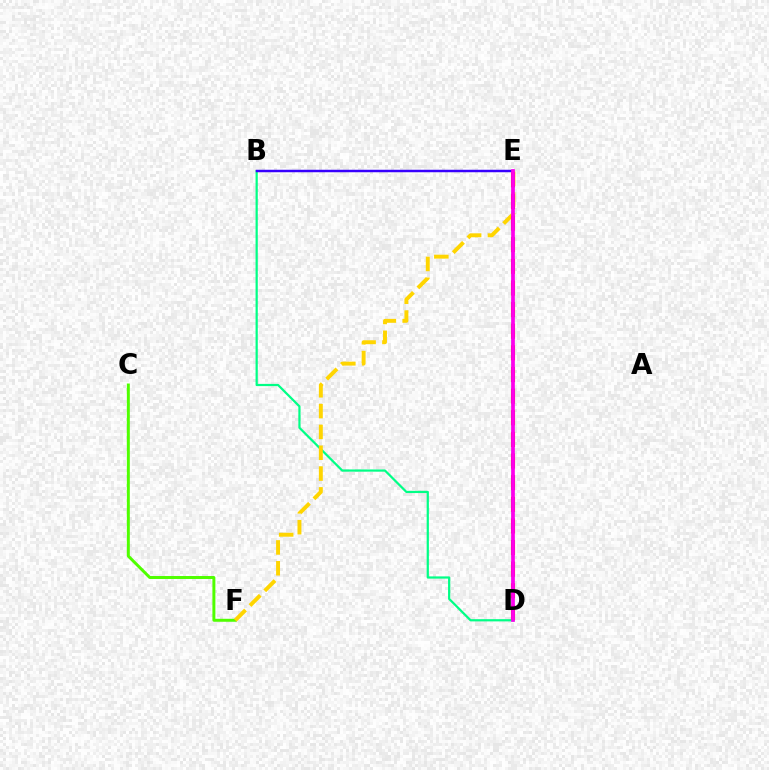{('C', 'F'): [{'color': '#4fff00', 'line_style': 'solid', 'thickness': 2.13}], ('B', 'D'): [{'color': '#00ff86', 'line_style': 'solid', 'thickness': 1.6}], ('E', 'F'): [{'color': '#ffd500', 'line_style': 'dashed', 'thickness': 2.83}], ('D', 'E'): [{'color': '#ff0000', 'line_style': 'dashed', 'thickness': 2.94}, {'color': '#009eff', 'line_style': 'dashed', 'thickness': 1.7}, {'color': '#ff00ed', 'line_style': 'solid', 'thickness': 2.67}], ('B', 'E'): [{'color': '#3700ff', 'line_style': 'solid', 'thickness': 1.78}]}